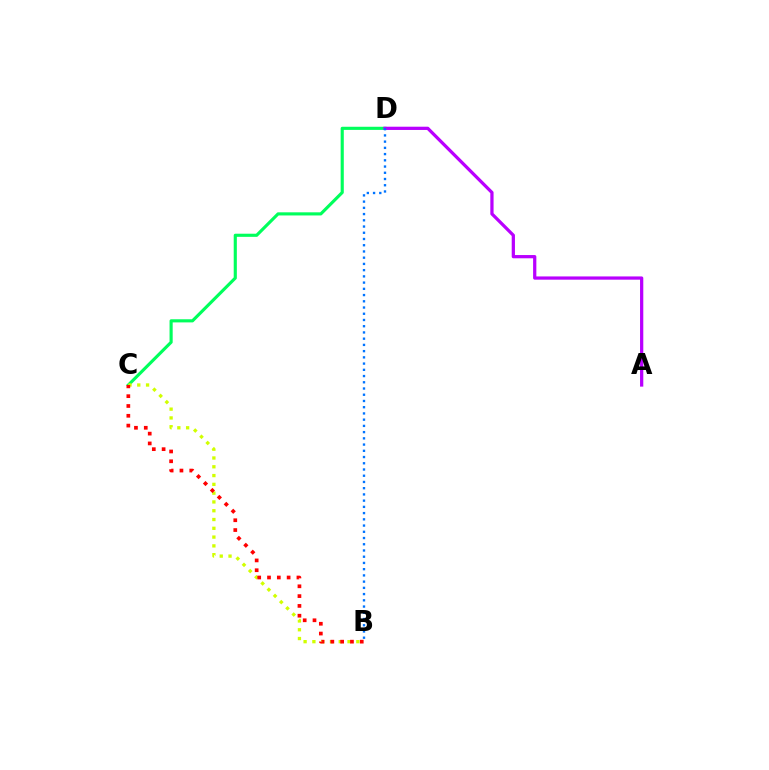{('C', 'D'): [{'color': '#00ff5c', 'line_style': 'solid', 'thickness': 2.26}], ('B', 'C'): [{'color': '#d1ff00', 'line_style': 'dotted', 'thickness': 2.39}, {'color': '#ff0000', 'line_style': 'dotted', 'thickness': 2.66}], ('A', 'D'): [{'color': '#b900ff', 'line_style': 'solid', 'thickness': 2.34}], ('B', 'D'): [{'color': '#0074ff', 'line_style': 'dotted', 'thickness': 1.69}]}